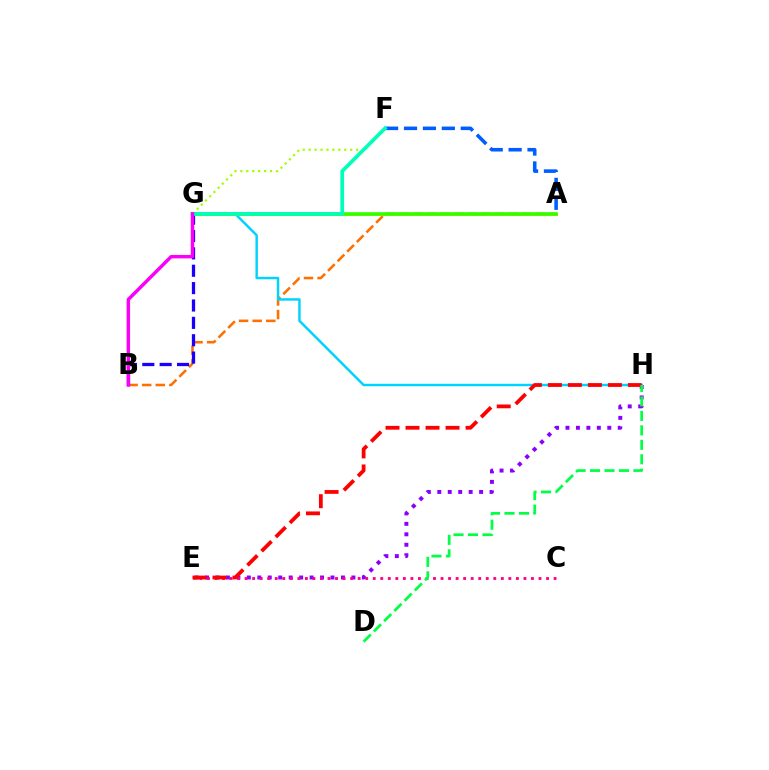{('A', 'B'): [{'color': '#ff7000', 'line_style': 'dashed', 'thickness': 1.85}], ('F', 'G'): [{'color': '#a2ff00', 'line_style': 'dotted', 'thickness': 1.61}, {'color': '#00ffbb', 'line_style': 'solid', 'thickness': 2.68}], ('E', 'H'): [{'color': '#8a00ff', 'line_style': 'dotted', 'thickness': 2.84}, {'color': '#ff0000', 'line_style': 'dashed', 'thickness': 2.72}], ('C', 'E'): [{'color': '#ff0088', 'line_style': 'dotted', 'thickness': 2.05}], ('G', 'H'): [{'color': '#00d3ff', 'line_style': 'solid', 'thickness': 1.76}], ('A', 'G'): [{'color': '#ffe600', 'line_style': 'solid', 'thickness': 2.23}, {'color': '#31ff00', 'line_style': 'solid', 'thickness': 2.58}], ('B', 'G'): [{'color': '#1900ff', 'line_style': 'dashed', 'thickness': 2.36}, {'color': '#fa00f9', 'line_style': 'solid', 'thickness': 2.47}], ('A', 'F'): [{'color': '#005dff', 'line_style': 'dashed', 'thickness': 2.57}], ('D', 'H'): [{'color': '#00ff45', 'line_style': 'dashed', 'thickness': 1.97}]}